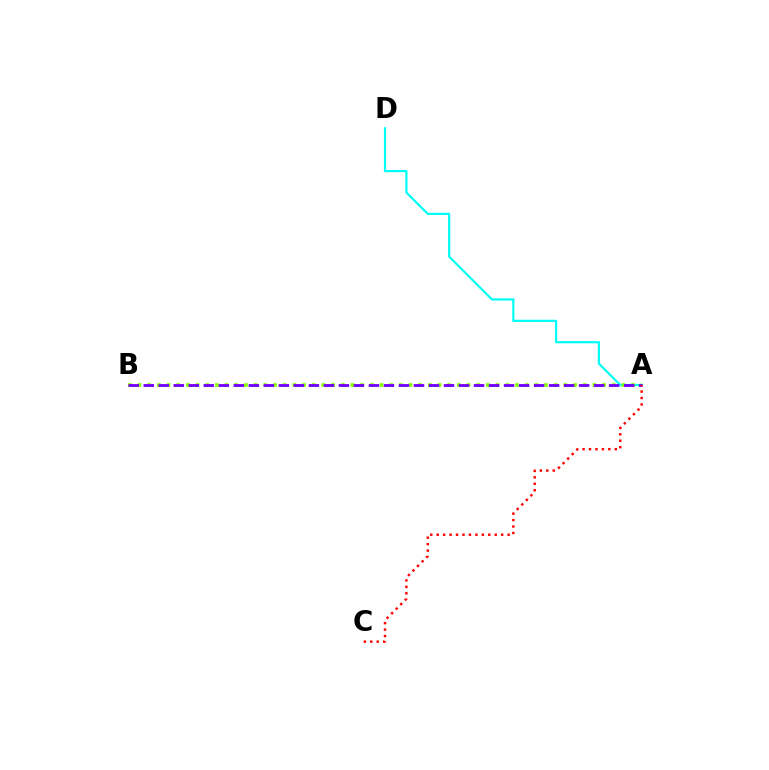{('A', 'D'): [{'color': '#00fff6', 'line_style': 'solid', 'thickness': 1.58}], ('A', 'B'): [{'color': '#84ff00', 'line_style': 'dotted', 'thickness': 2.63}, {'color': '#7200ff', 'line_style': 'dashed', 'thickness': 2.04}], ('A', 'C'): [{'color': '#ff0000', 'line_style': 'dotted', 'thickness': 1.75}]}